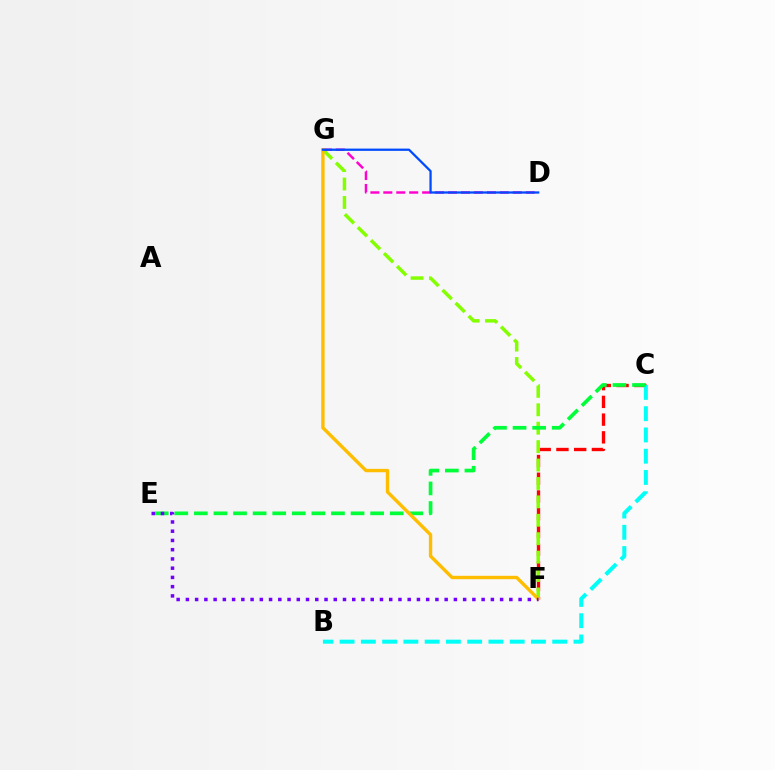{('C', 'F'): [{'color': '#ff0000', 'line_style': 'dashed', 'thickness': 2.41}], ('F', 'G'): [{'color': '#84ff00', 'line_style': 'dashed', 'thickness': 2.5}, {'color': '#ffbd00', 'line_style': 'solid', 'thickness': 2.44}], ('B', 'C'): [{'color': '#00fff6', 'line_style': 'dashed', 'thickness': 2.89}], ('D', 'G'): [{'color': '#ff00cf', 'line_style': 'dashed', 'thickness': 1.76}, {'color': '#004bff', 'line_style': 'solid', 'thickness': 1.63}], ('C', 'E'): [{'color': '#00ff39', 'line_style': 'dashed', 'thickness': 2.66}], ('E', 'F'): [{'color': '#7200ff', 'line_style': 'dotted', 'thickness': 2.51}]}